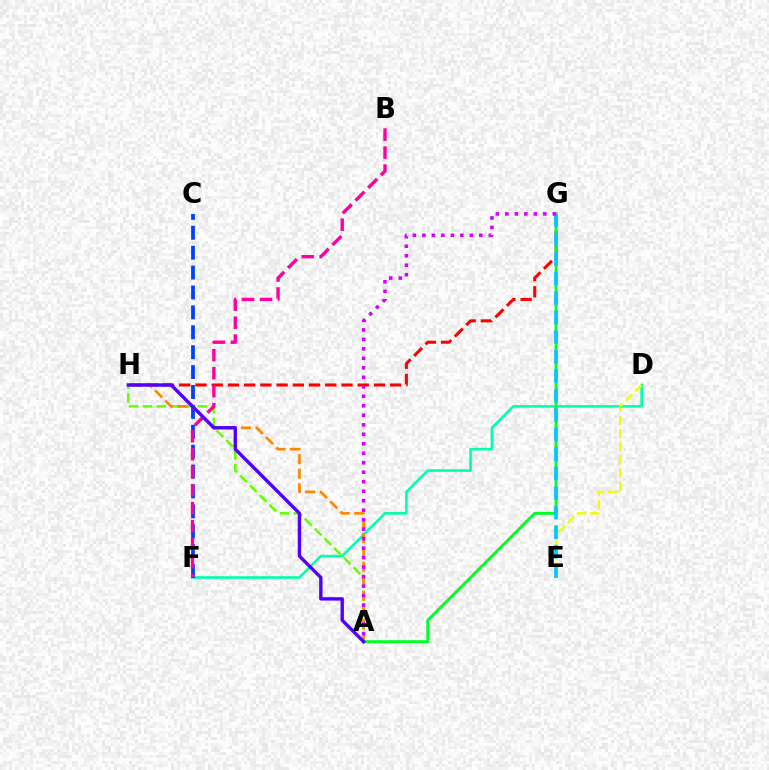{('D', 'F'): [{'color': '#00ffaf', 'line_style': 'solid', 'thickness': 1.88}], ('C', 'F'): [{'color': '#003fff', 'line_style': 'dashed', 'thickness': 2.7}], ('G', 'H'): [{'color': '#ff0000', 'line_style': 'dashed', 'thickness': 2.2}], ('D', 'E'): [{'color': '#eeff00', 'line_style': 'dashed', 'thickness': 1.79}], ('A', 'H'): [{'color': '#66ff00', 'line_style': 'dashed', 'thickness': 1.87}, {'color': '#ff8800', 'line_style': 'dashed', 'thickness': 1.97}, {'color': '#4f00ff', 'line_style': 'solid', 'thickness': 2.43}], ('B', 'F'): [{'color': '#ff00a0', 'line_style': 'dashed', 'thickness': 2.44}], ('A', 'G'): [{'color': '#00ff27', 'line_style': 'solid', 'thickness': 2.1}, {'color': '#d600ff', 'line_style': 'dotted', 'thickness': 2.58}], ('E', 'G'): [{'color': '#00c7ff', 'line_style': 'dashed', 'thickness': 2.65}]}